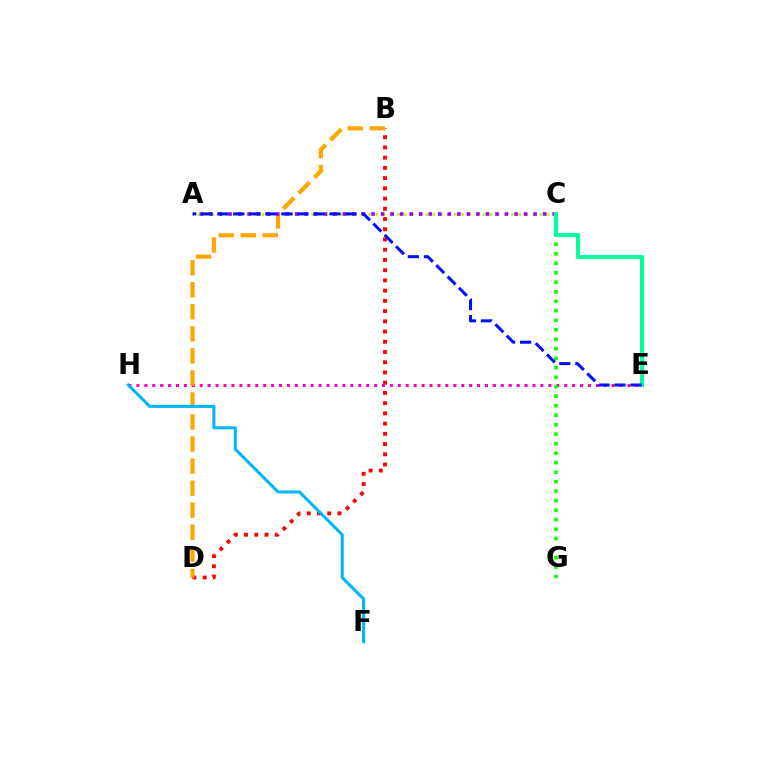{('E', 'H'): [{'color': '#ff00bd', 'line_style': 'dotted', 'thickness': 2.15}], ('B', 'D'): [{'color': '#ff0000', 'line_style': 'dotted', 'thickness': 2.78}, {'color': '#ffa500', 'line_style': 'dashed', 'thickness': 2.99}], ('A', 'C'): [{'color': '#b3ff00', 'line_style': 'dotted', 'thickness': 1.94}, {'color': '#9b00ff', 'line_style': 'dotted', 'thickness': 2.59}], ('C', 'G'): [{'color': '#08ff00', 'line_style': 'dotted', 'thickness': 2.58}], ('F', 'H'): [{'color': '#00b5ff', 'line_style': 'solid', 'thickness': 2.19}], ('C', 'E'): [{'color': '#00ff9d', 'line_style': 'solid', 'thickness': 2.93}], ('A', 'E'): [{'color': '#0010ff', 'line_style': 'dashed', 'thickness': 2.18}]}